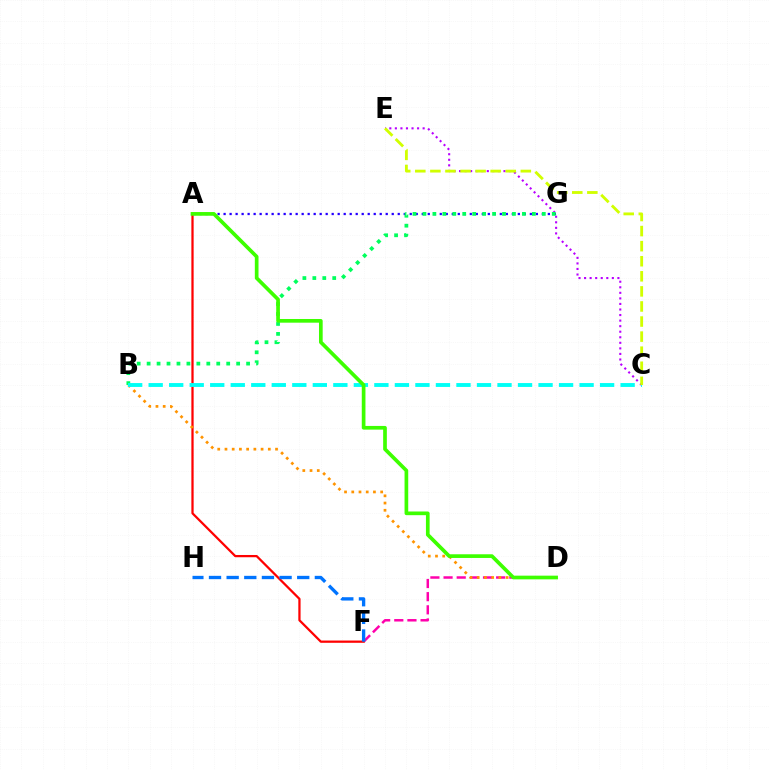{('A', 'G'): [{'color': '#2500ff', 'line_style': 'dotted', 'thickness': 1.63}], ('C', 'E'): [{'color': '#b900ff', 'line_style': 'dotted', 'thickness': 1.51}, {'color': '#d1ff00', 'line_style': 'dashed', 'thickness': 2.05}], ('D', 'F'): [{'color': '#ff00ac', 'line_style': 'dashed', 'thickness': 1.79}], ('A', 'F'): [{'color': '#ff0000', 'line_style': 'solid', 'thickness': 1.62}], ('B', 'G'): [{'color': '#00ff5c', 'line_style': 'dotted', 'thickness': 2.7}], ('B', 'D'): [{'color': '#ff9400', 'line_style': 'dotted', 'thickness': 1.96}], ('B', 'C'): [{'color': '#00fff6', 'line_style': 'dashed', 'thickness': 2.79}], ('F', 'H'): [{'color': '#0074ff', 'line_style': 'dashed', 'thickness': 2.4}], ('A', 'D'): [{'color': '#3dff00', 'line_style': 'solid', 'thickness': 2.65}]}